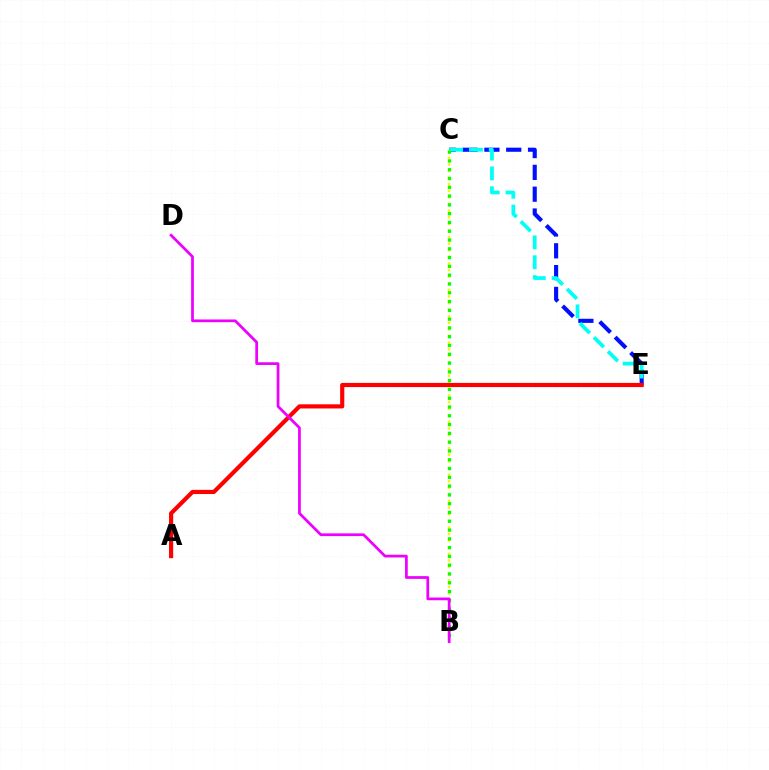{('C', 'E'): [{'color': '#0010ff', 'line_style': 'dashed', 'thickness': 2.96}, {'color': '#00fff6', 'line_style': 'dashed', 'thickness': 2.7}], ('B', 'C'): [{'color': '#fcf500', 'line_style': 'dotted', 'thickness': 1.79}, {'color': '#08ff00', 'line_style': 'dotted', 'thickness': 2.39}], ('A', 'E'): [{'color': '#ff0000', 'line_style': 'solid', 'thickness': 2.99}], ('B', 'D'): [{'color': '#ee00ff', 'line_style': 'solid', 'thickness': 1.97}]}